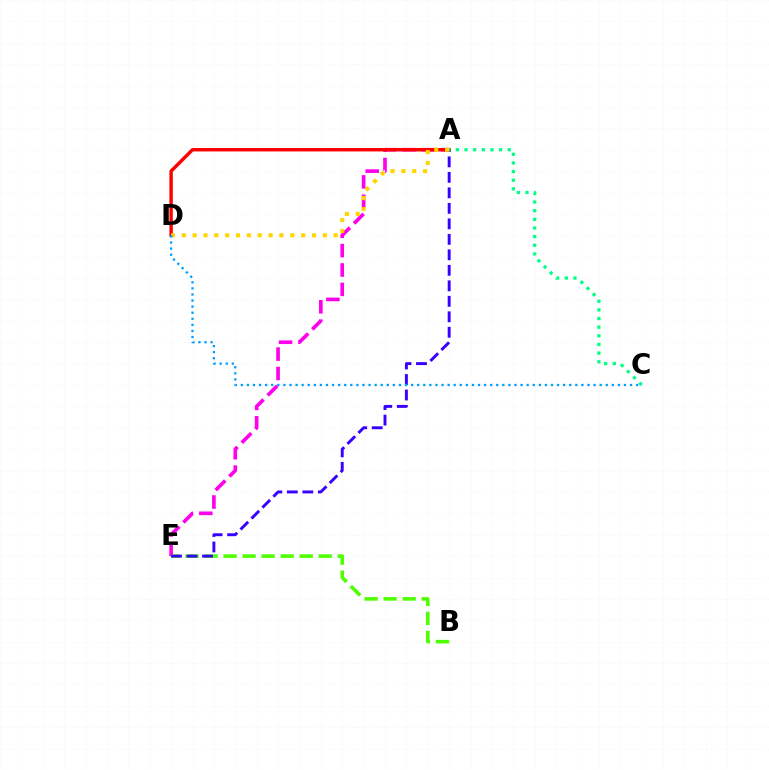{('A', 'E'): [{'color': '#ff00ed', 'line_style': 'dashed', 'thickness': 2.63}, {'color': '#3700ff', 'line_style': 'dashed', 'thickness': 2.1}], ('B', 'E'): [{'color': '#4fff00', 'line_style': 'dashed', 'thickness': 2.59}], ('A', 'D'): [{'color': '#ff0000', 'line_style': 'solid', 'thickness': 2.47}, {'color': '#ffd500', 'line_style': 'dotted', 'thickness': 2.95}], ('A', 'C'): [{'color': '#00ff86', 'line_style': 'dotted', 'thickness': 2.35}], ('C', 'D'): [{'color': '#009eff', 'line_style': 'dotted', 'thickness': 1.65}]}